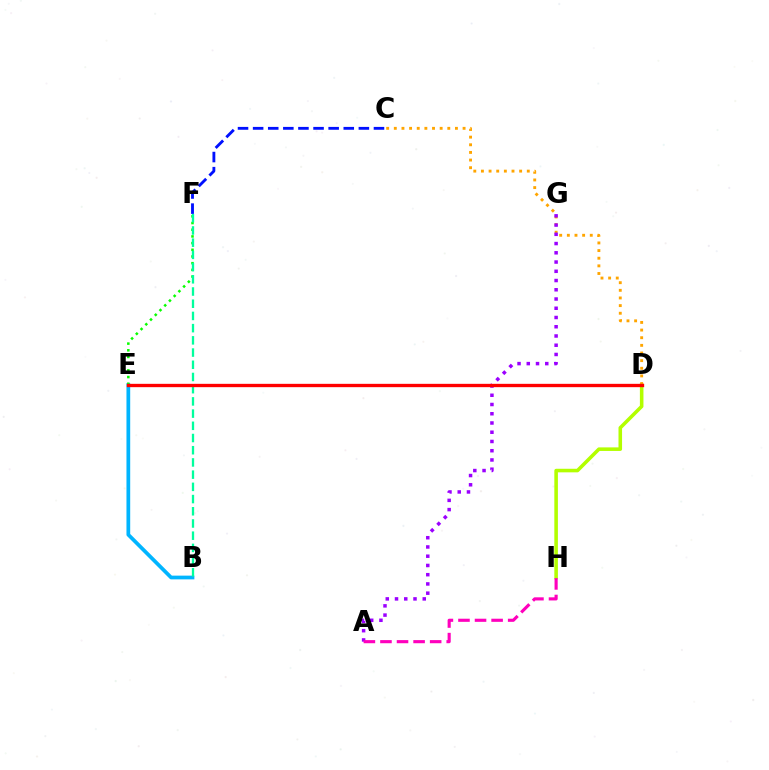{('D', 'H'): [{'color': '#b3ff00', 'line_style': 'solid', 'thickness': 2.57}], ('C', 'F'): [{'color': '#0010ff', 'line_style': 'dashed', 'thickness': 2.05}], ('B', 'E'): [{'color': '#00b5ff', 'line_style': 'solid', 'thickness': 2.69}], ('C', 'D'): [{'color': '#ffa500', 'line_style': 'dotted', 'thickness': 2.08}], ('A', 'G'): [{'color': '#9b00ff', 'line_style': 'dotted', 'thickness': 2.51}], ('E', 'F'): [{'color': '#08ff00', 'line_style': 'dotted', 'thickness': 1.82}], ('A', 'H'): [{'color': '#ff00bd', 'line_style': 'dashed', 'thickness': 2.25}], ('B', 'F'): [{'color': '#00ff9d', 'line_style': 'dashed', 'thickness': 1.66}], ('D', 'E'): [{'color': '#ff0000', 'line_style': 'solid', 'thickness': 2.4}]}